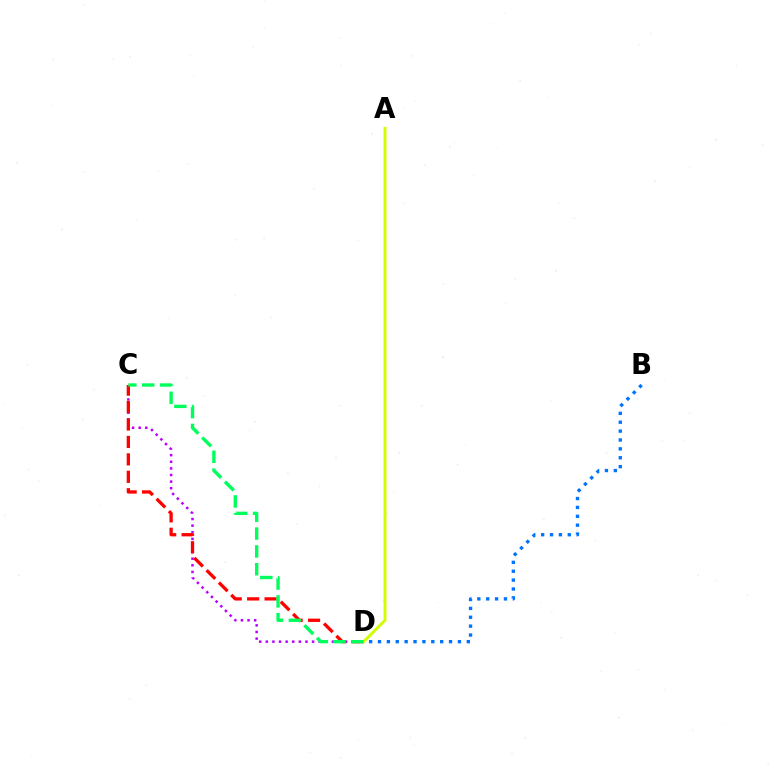{('C', 'D'): [{'color': '#b900ff', 'line_style': 'dotted', 'thickness': 1.8}, {'color': '#ff0000', 'line_style': 'dashed', 'thickness': 2.37}, {'color': '#00ff5c', 'line_style': 'dashed', 'thickness': 2.42}], ('A', 'D'): [{'color': '#d1ff00', 'line_style': 'solid', 'thickness': 2.12}], ('B', 'D'): [{'color': '#0074ff', 'line_style': 'dotted', 'thickness': 2.41}]}